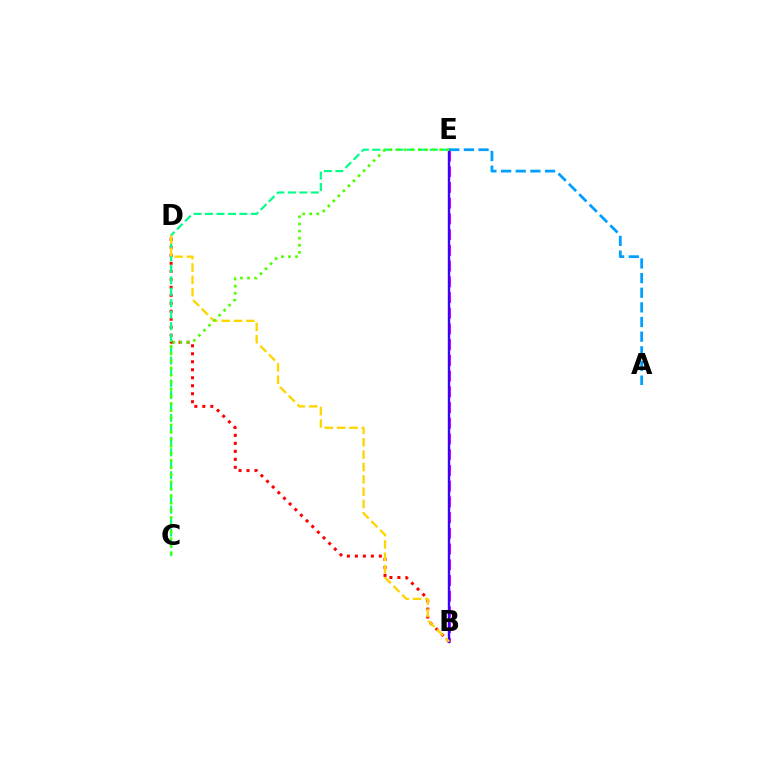{('B', 'D'): [{'color': '#ff0000', 'line_style': 'dotted', 'thickness': 2.17}, {'color': '#ffd500', 'line_style': 'dashed', 'thickness': 1.68}], ('C', 'E'): [{'color': '#00ff86', 'line_style': 'dashed', 'thickness': 1.56}, {'color': '#4fff00', 'line_style': 'dotted', 'thickness': 1.93}], ('B', 'E'): [{'color': '#ff00ed', 'line_style': 'dashed', 'thickness': 2.14}, {'color': '#3700ff', 'line_style': 'solid', 'thickness': 1.7}], ('A', 'E'): [{'color': '#009eff', 'line_style': 'dashed', 'thickness': 1.99}]}